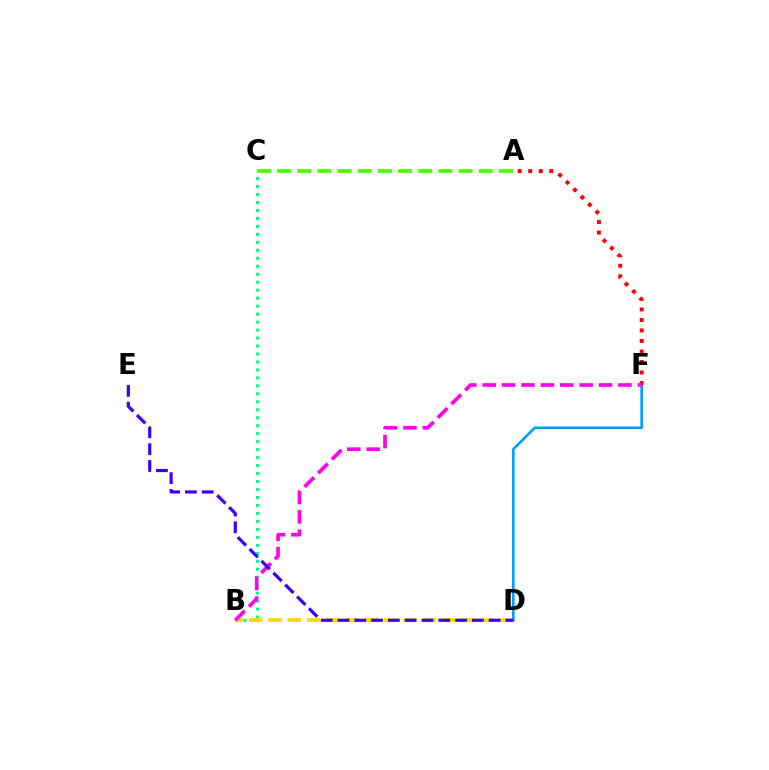{('D', 'F'): [{'color': '#009eff', 'line_style': 'solid', 'thickness': 1.88}], ('B', 'C'): [{'color': '#00ff86', 'line_style': 'dotted', 'thickness': 2.17}], ('A', 'F'): [{'color': '#ff0000', 'line_style': 'dotted', 'thickness': 2.86}], ('A', 'C'): [{'color': '#4fff00', 'line_style': 'dashed', 'thickness': 2.74}], ('B', 'D'): [{'color': '#ffd500', 'line_style': 'dashed', 'thickness': 2.62}], ('B', 'F'): [{'color': '#ff00ed', 'line_style': 'dashed', 'thickness': 2.63}], ('D', 'E'): [{'color': '#3700ff', 'line_style': 'dashed', 'thickness': 2.28}]}